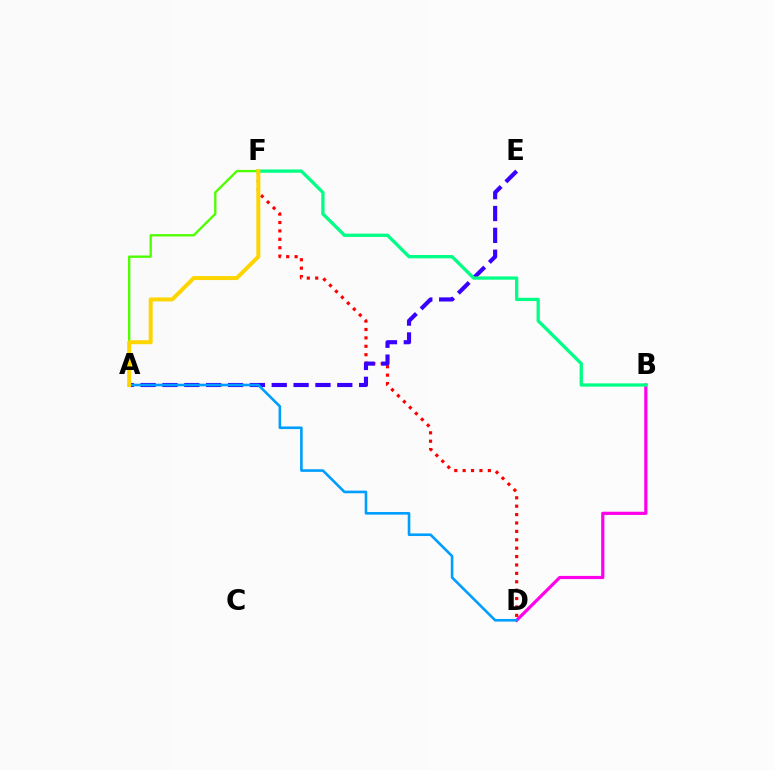{('B', 'D'): [{'color': '#ff00ed', 'line_style': 'solid', 'thickness': 2.31}], ('D', 'F'): [{'color': '#ff0000', 'line_style': 'dotted', 'thickness': 2.28}], ('A', 'E'): [{'color': '#3700ff', 'line_style': 'dashed', 'thickness': 2.97}], ('B', 'F'): [{'color': '#00ff86', 'line_style': 'solid', 'thickness': 2.38}], ('A', 'F'): [{'color': '#4fff00', 'line_style': 'solid', 'thickness': 1.68}, {'color': '#ffd500', 'line_style': 'solid', 'thickness': 2.87}], ('A', 'D'): [{'color': '#009eff', 'line_style': 'solid', 'thickness': 1.89}]}